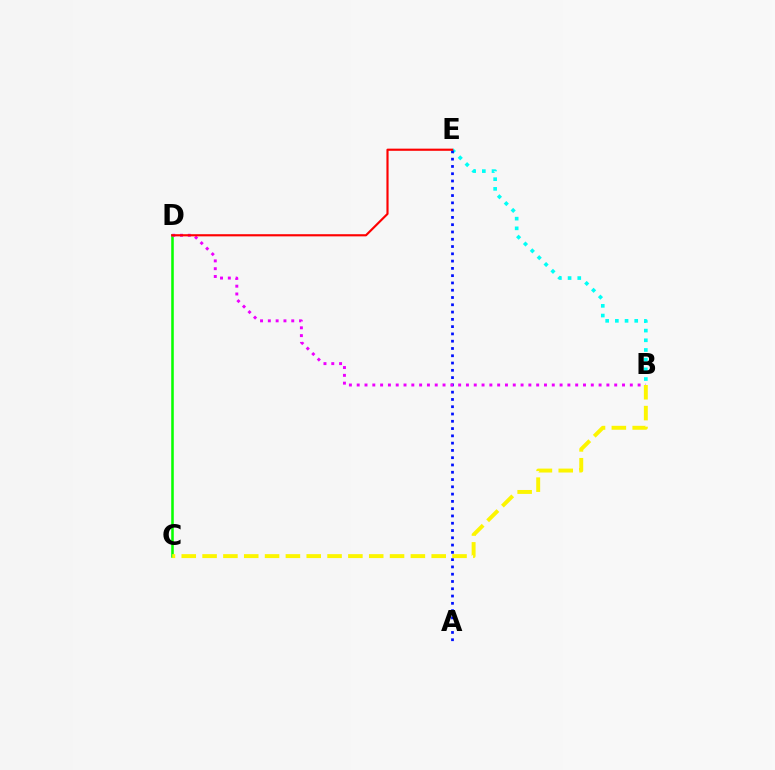{('B', 'E'): [{'color': '#00fff6', 'line_style': 'dotted', 'thickness': 2.63}], ('A', 'E'): [{'color': '#0010ff', 'line_style': 'dotted', 'thickness': 1.98}], ('C', 'D'): [{'color': '#08ff00', 'line_style': 'solid', 'thickness': 1.85}], ('B', 'D'): [{'color': '#ee00ff', 'line_style': 'dotted', 'thickness': 2.12}], ('B', 'C'): [{'color': '#fcf500', 'line_style': 'dashed', 'thickness': 2.83}], ('D', 'E'): [{'color': '#ff0000', 'line_style': 'solid', 'thickness': 1.55}]}